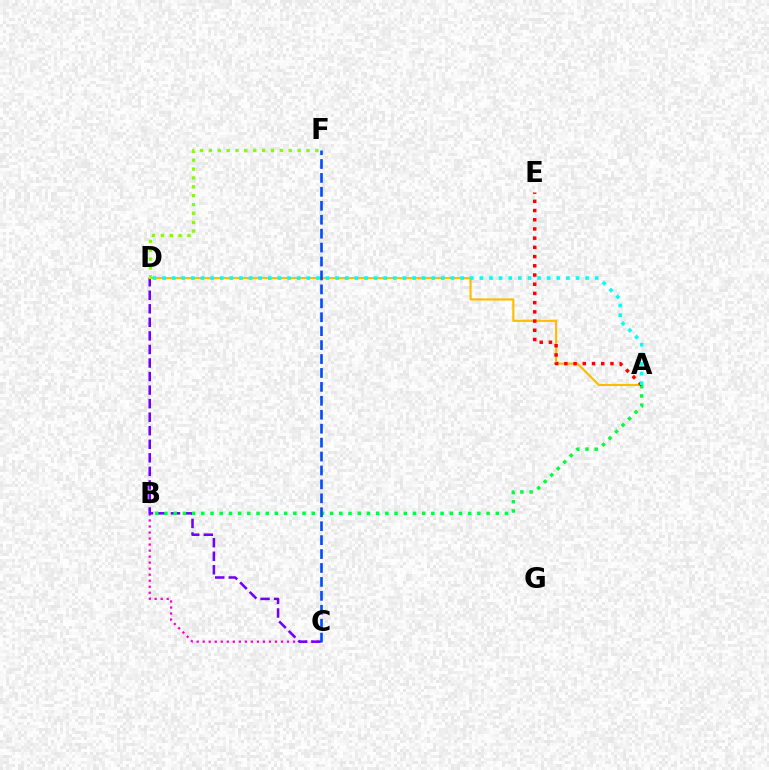{('B', 'C'): [{'color': '#ff00cf', 'line_style': 'dotted', 'thickness': 1.64}], ('C', 'D'): [{'color': '#7200ff', 'line_style': 'dashed', 'thickness': 1.84}], ('A', 'D'): [{'color': '#ffbd00', 'line_style': 'solid', 'thickness': 1.55}, {'color': '#00fff6', 'line_style': 'dotted', 'thickness': 2.61}], ('A', 'B'): [{'color': '#00ff39', 'line_style': 'dotted', 'thickness': 2.5}], ('C', 'F'): [{'color': '#004bff', 'line_style': 'dashed', 'thickness': 1.89}], ('D', 'F'): [{'color': '#84ff00', 'line_style': 'dotted', 'thickness': 2.41}], ('A', 'E'): [{'color': '#ff0000', 'line_style': 'dotted', 'thickness': 2.5}]}